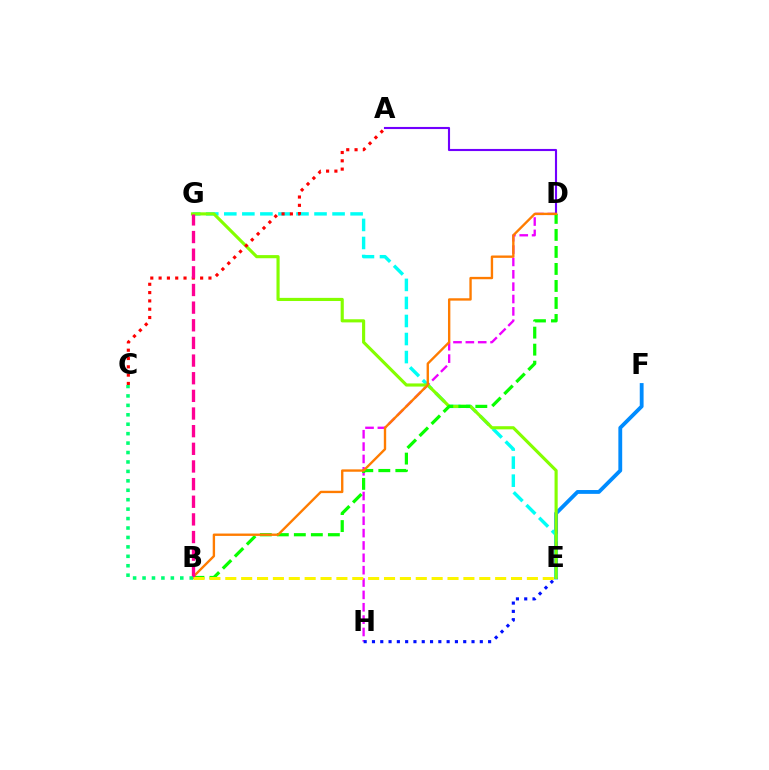{('D', 'H'): [{'color': '#ee00ff', 'line_style': 'dashed', 'thickness': 1.68}], ('E', 'F'): [{'color': '#008cff', 'line_style': 'solid', 'thickness': 2.76}], ('E', 'H'): [{'color': '#0010ff', 'line_style': 'dotted', 'thickness': 2.25}], ('E', 'G'): [{'color': '#00fff6', 'line_style': 'dashed', 'thickness': 2.45}, {'color': '#84ff00', 'line_style': 'solid', 'thickness': 2.26}], ('A', 'D'): [{'color': '#7200ff', 'line_style': 'solid', 'thickness': 1.52}], ('B', 'D'): [{'color': '#08ff00', 'line_style': 'dashed', 'thickness': 2.31}, {'color': '#ff7c00', 'line_style': 'solid', 'thickness': 1.7}], ('A', 'C'): [{'color': '#ff0000', 'line_style': 'dotted', 'thickness': 2.26}], ('B', 'G'): [{'color': '#ff0094', 'line_style': 'dashed', 'thickness': 2.4}], ('B', 'E'): [{'color': '#fcf500', 'line_style': 'dashed', 'thickness': 2.16}], ('B', 'C'): [{'color': '#00ff74', 'line_style': 'dotted', 'thickness': 2.56}]}